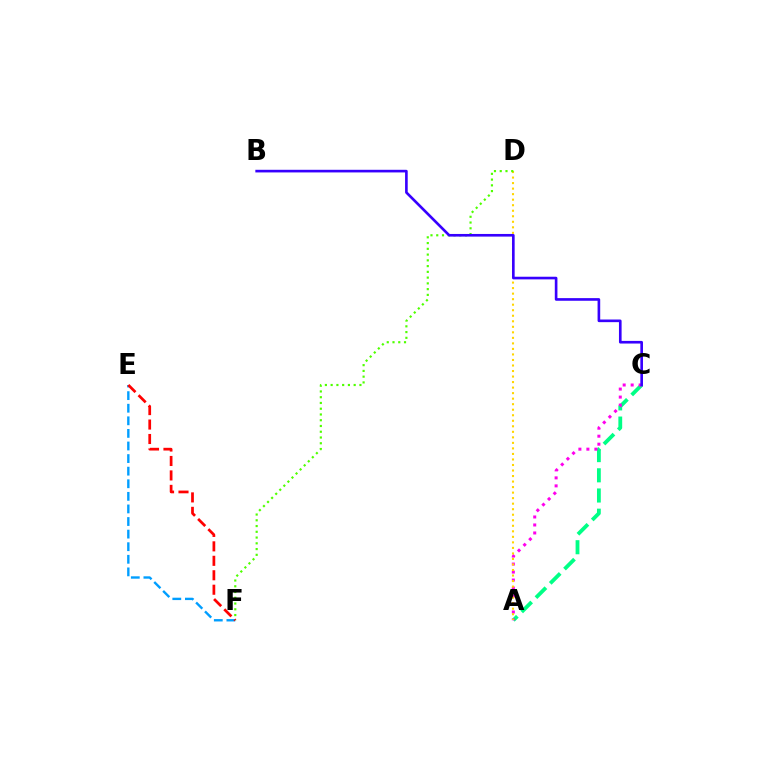{('A', 'C'): [{'color': '#00ff86', 'line_style': 'dashed', 'thickness': 2.74}, {'color': '#ff00ed', 'line_style': 'dotted', 'thickness': 2.17}], ('A', 'D'): [{'color': '#ffd500', 'line_style': 'dotted', 'thickness': 1.5}], ('D', 'F'): [{'color': '#4fff00', 'line_style': 'dotted', 'thickness': 1.56}], ('B', 'C'): [{'color': '#3700ff', 'line_style': 'solid', 'thickness': 1.9}], ('E', 'F'): [{'color': '#009eff', 'line_style': 'dashed', 'thickness': 1.71}, {'color': '#ff0000', 'line_style': 'dashed', 'thickness': 1.96}]}